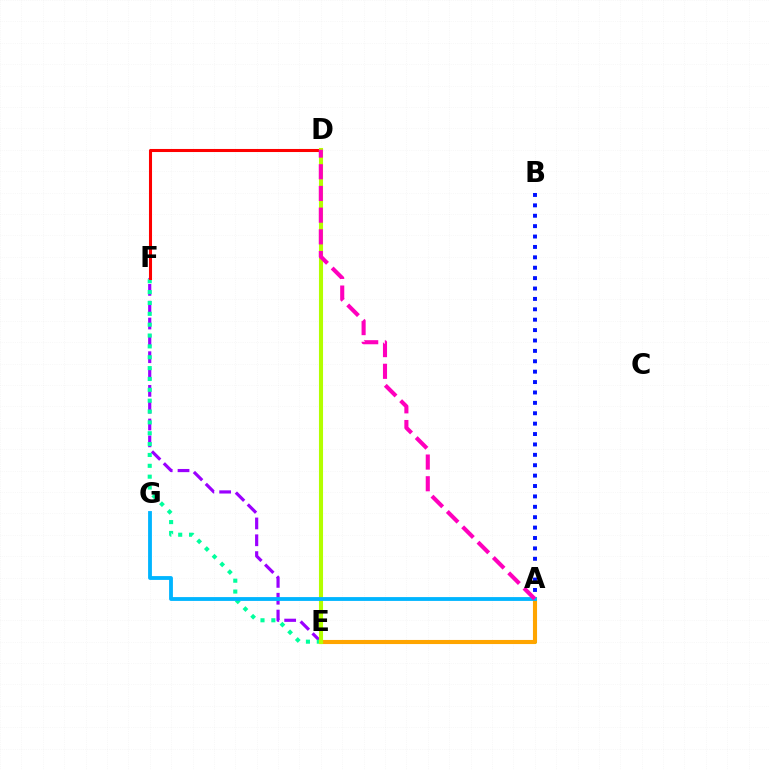{('A', 'E'): [{'color': '#08ff00', 'line_style': 'dashed', 'thickness': 2.64}, {'color': '#ffa500', 'line_style': 'solid', 'thickness': 2.95}], ('E', 'F'): [{'color': '#9b00ff', 'line_style': 'dashed', 'thickness': 2.29}, {'color': '#00ff9d', 'line_style': 'dotted', 'thickness': 2.95}], ('A', 'B'): [{'color': '#0010ff', 'line_style': 'dotted', 'thickness': 2.82}], ('D', 'F'): [{'color': '#ff0000', 'line_style': 'solid', 'thickness': 2.21}], ('D', 'E'): [{'color': '#b3ff00', 'line_style': 'solid', 'thickness': 2.94}], ('A', 'G'): [{'color': '#00b5ff', 'line_style': 'solid', 'thickness': 2.76}], ('A', 'D'): [{'color': '#ff00bd', 'line_style': 'dashed', 'thickness': 2.95}]}